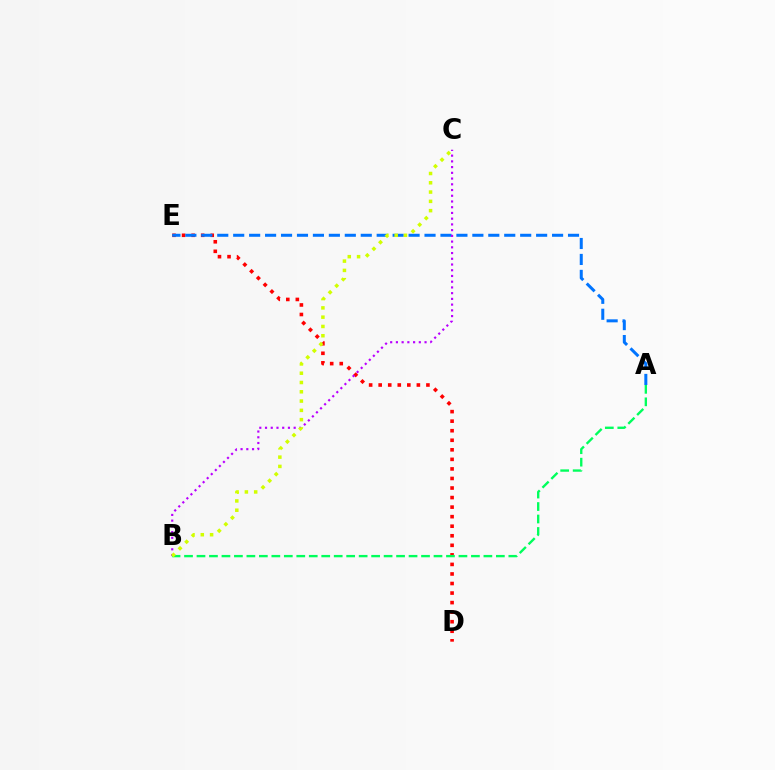{('D', 'E'): [{'color': '#ff0000', 'line_style': 'dotted', 'thickness': 2.59}], ('A', 'E'): [{'color': '#0074ff', 'line_style': 'dashed', 'thickness': 2.17}], ('B', 'C'): [{'color': '#b900ff', 'line_style': 'dotted', 'thickness': 1.56}, {'color': '#d1ff00', 'line_style': 'dotted', 'thickness': 2.52}], ('A', 'B'): [{'color': '#00ff5c', 'line_style': 'dashed', 'thickness': 1.69}]}